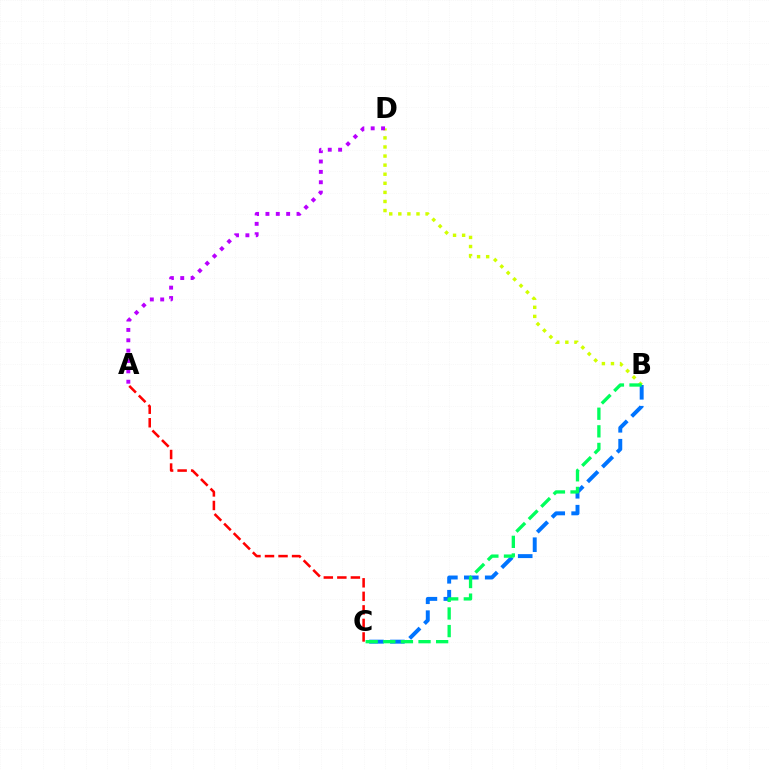{('B', 'D'): [{'color': '#d1ff00', 'line_style': 'dotted', 'thickness': 2.47}], ('B', 'C'): [{'color': '#0074ff', 'line_style': 'dashed', 'thickness': 2.84}, {'color': '#00ff5c', 'line_style': 'dashed', 'thickness': 2.39}], ('A', 'C'): [{'color': '#ff0000', 'line_style': 'dashed', 'thickness': 1.84}], ('A', 'D'): [{'color': '#b900ff', 'line_style': 'dotted', 'thickness': 2.81}]}